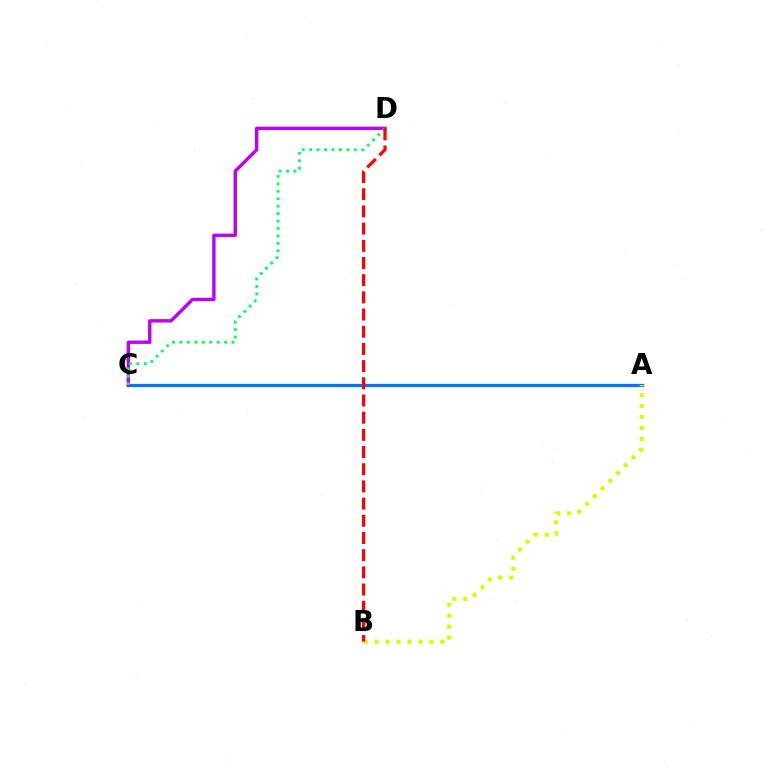{('A', 'C'): [{'color': '#0074ff', 'line_style': 'solid', 'thickness': 2.34}], ('A', 'B'): [{'color': '#d1ff00', 'line_style': 'dotted', 'thickness': 2.98}], ('C', 'D'): [{'color': '#b900ff', 'line_style': 'solid', 'thickness': 2.43}, {'color': '#00ff5c', 'line_style': 'dotted', 'thickness': 2.02}], ('B', 'D'): [{'color': '#ff0000', 'line_style': 'dashed', 'thickness': 2.33}]}